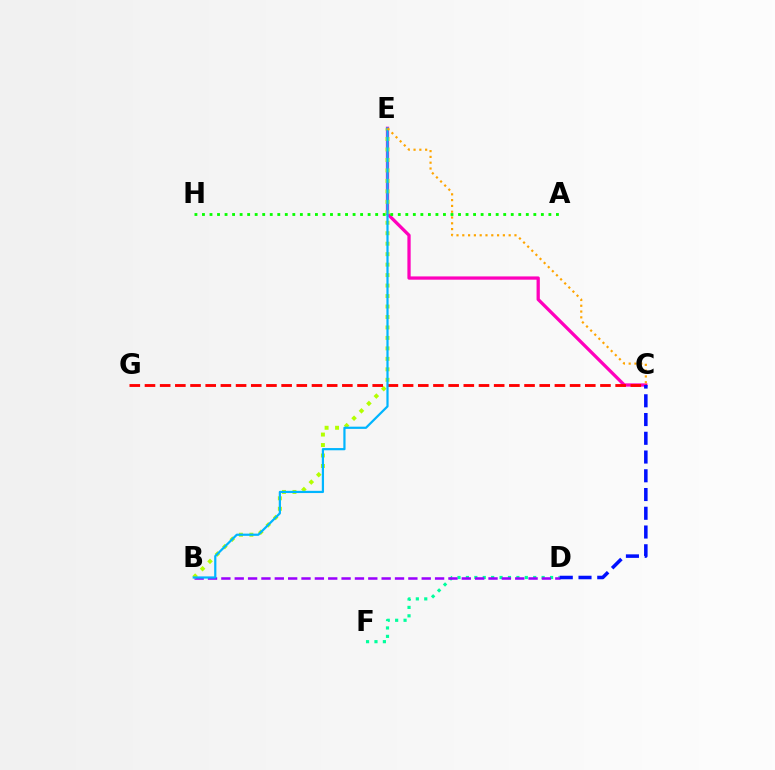{('C', 'E'): [{'color': '#ff00bd', 'line_style': 'solid', 'thickness': 2.35}, {'color': '#ffa500', 'line_style': 'dotted', 'thickness': 1.57}], ('A', 'H'): [{'color': '#08ff00', 'line_style': 'dotted', 'thickness': 2.05}], ('D', 'F'): [{'color': '#00ff9d', 'line_style': 'dotted', 'thickness': 2.29}], ('B', 'D'): [{'color': '#9b00ff', 'line_style': 'dashed', 'thickness': 1.81}], ('B', 'E'): [{'color': '#b3ff00', 'line_style': 'dotted', 'thickness': 2.84}, {'color': '#00b5ff', 'line_style': 'solid', 'thickness': 1.59}], ('C', 'G'): [{'color': '#ff0000', 'line_style': 'dashed', 'thickness': 2.06}], ('C', 'D'): [{'color': '#0010ff', 'line_style': 'dashed', 'thickness': 2.55}]}